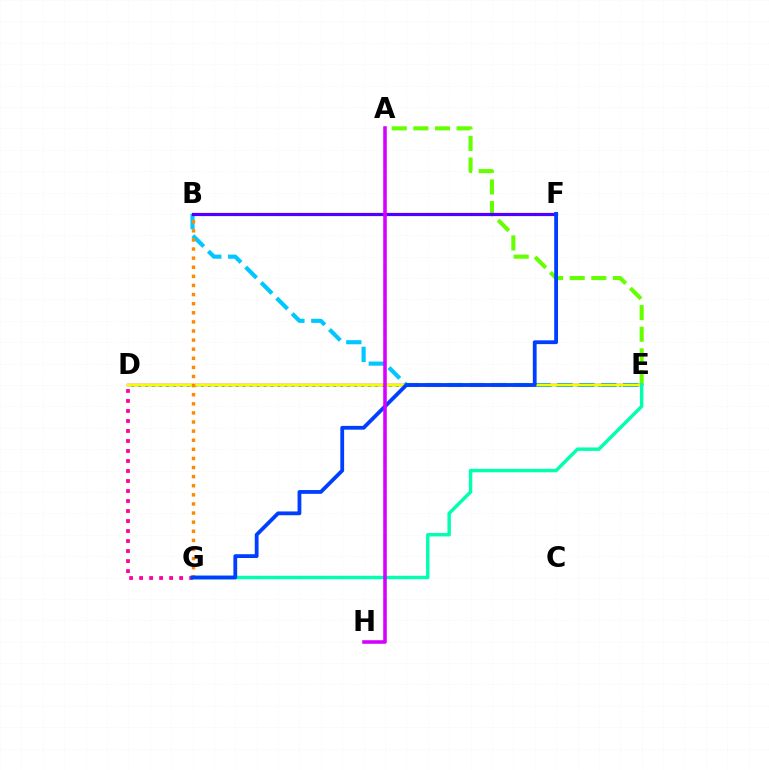{('D', 'E'): [{'color': '#00ff27', 'line_style': 'dotted', 'thickness': 1.89}, {'color': '#ff0000', 'line_style': 'solid', 'thickness': 1.75}, {'color': '#eeff00', 'line_style': 'solid', 'thickness': 1.72}], ('D', 'G'): [{'color': '#ff00a0', 'line_style': 'dotted', 'thickness': 2.72}], ('A', 'E'): [{'color': '#66ff00', 'line_style': 'dashed', 'thickness': 2.94}], ('B', 'E'): [{'color': '#00c7ff', 'line_style': 'dashed', 'thickness': 2.98}], ('B', 'F'): [{'color': '#4f00ff', 'line_style': 'solid', 'thickness': 2.31}], ('E', 'G'): [{'color': '#00ffaf', 'line_style': 'solid', 'thickness': 2.48}], ('B', 'G'): [{'color': '#ff8800', 'line_style': 'dotted', 'thickness': 2.47}], ('F', 'G'): [{'color': '#003fff', 'line_style': 'solid', 'thickness': 2.74}], ('A', 'H'): [{'color': '#d600ff', 'line_style': 'solid', 'thickness': 2.56}]}